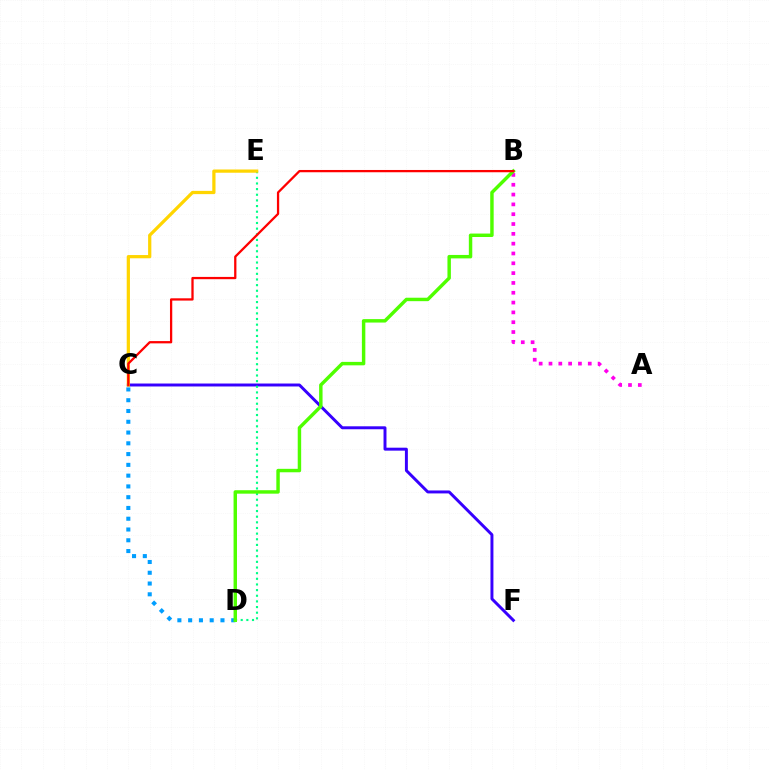{('C', 'D'): [{'color': '#009eff', 'line_style': 'dotted', 'thickness': 2.93}], ('C', 'F'): [{'color': '#3700ff', 'line_style': 'solid', 'thickness': 2.13}], ('A', 'B'): [{'color': '#ff00ed', 'line_style': 'dotted', 'thickness': 2.67}], ('D', 'E'): [{'color': '#00ff86', 'line_style': 'dotted', 'thickness': 1.53}], ('B', 'D'): [{'color': '#4fff00', 'line_style': 'solid', 'thickness': 2.48}], ('C', 'E'): [{'color': '#ffd500', 'line_style': 'solid', 'thickness': 2.33}], ('B', 'C'): [{'color': '#ff0000', 'line_style': 'solid', 'thickness': 1.64}]}